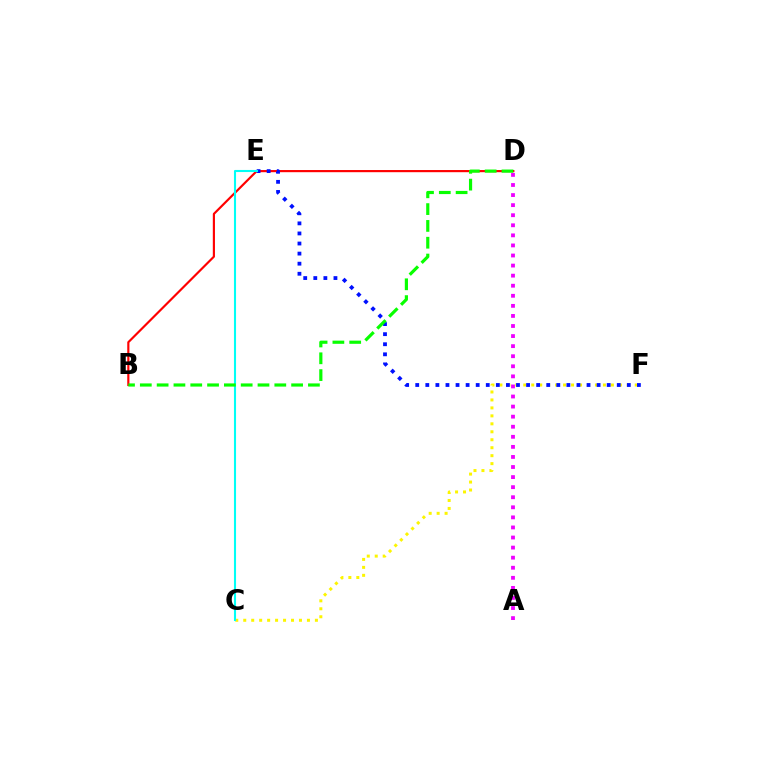{('B', 'D'): [{'color': '#ff0000', 'line_style': 'solid', 'thickness': 1.56}, {'color': '#08ff00', 'line_style': 'dashed', 'thickness': 2.28}], ('A', 'D'): [{'color': '#ee00ff', 'line_style': 'dotted', 'thickness': 2.74}], ('C', 'F'): [{'color': '#fcf500', 'line_style': 'dotted', 'thickness': 2.16}], ('E', 'F'): [{'color': '#0010ff', 'line_style': 'dotted', 'thickness': 2.74}], ('C', 'E'): [{'color': '#00fff6', 'line_style': 'solid', 'thickness': 1.51}]}